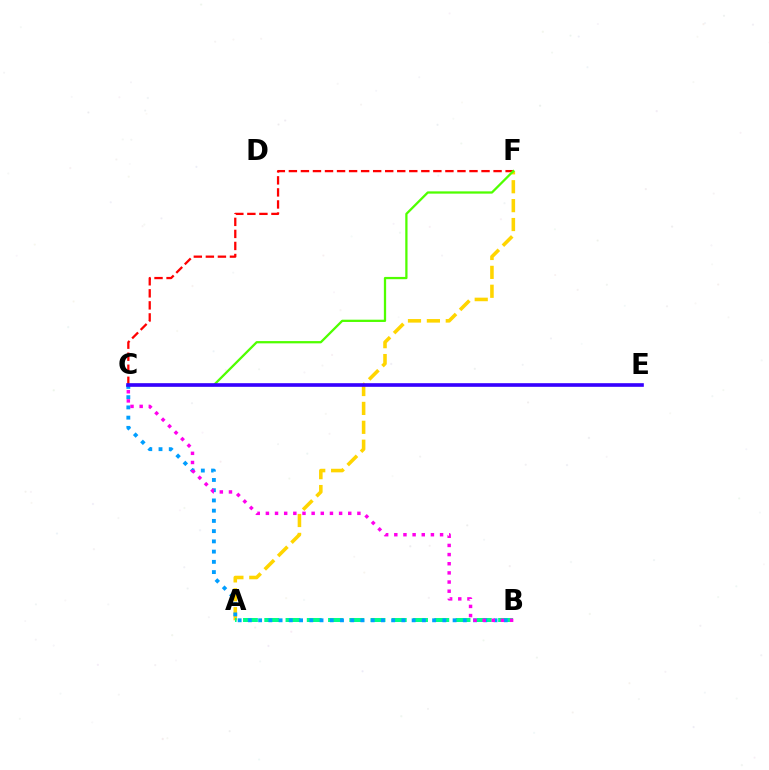{('A', 'F'): [{'color': '#ffd500', 'line_style': 'dashed', 'thickness': 2.57}], ('C', 'F'): [{'color': '#ff0000', 'line_style': 'dashed', 'thickness': 1.64}, {'color': '#4fff00', 'line_style': 'solid', 'thickness': 1.63}], ('A', 'B'): [{'color': '#00ff86', 'line_style': 'dashed', 'thickness': 2.89}], ('B', 'C'): [{'color': '#009eff', 'line_style': 'dotted', 'thickness': 2.78}, {'color': '#ff00ed', 'line_style': 'dotted', 'thickness': 2.49}], ('C', 'E'): [{'color': '#3700ff', 'line_style': 'solid', 'thickness': 2.62}]}